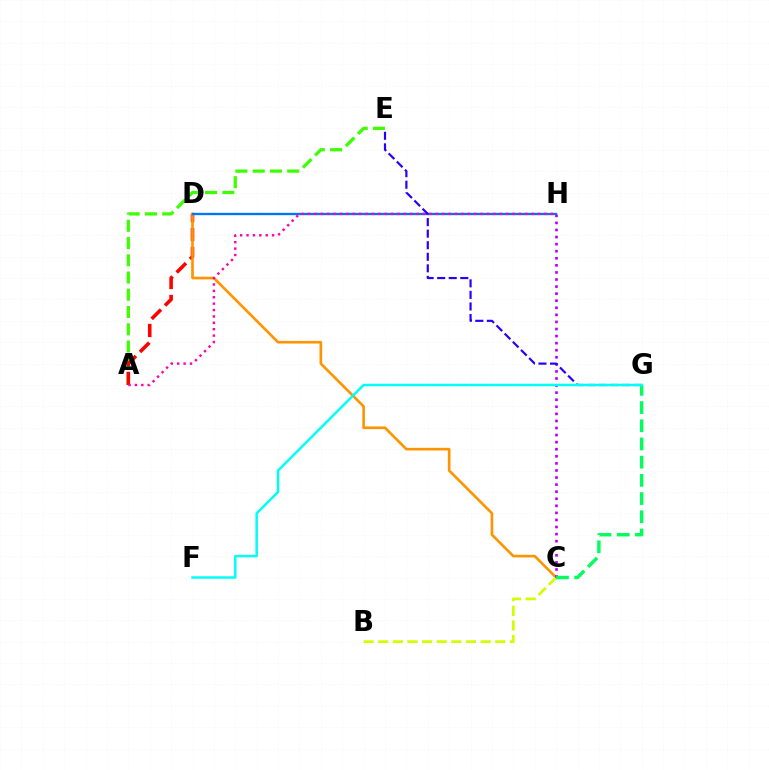{('A', 'E'): [{'color': '#3dff00', 'line_style': 'dashed', 'thickness': 2.34}], ('A', 'D'): [{'color': '#ff0000', 'line_style': 'dashed', 'thickness': 2.57}], ('C', 'D'): [{'color': '#ff9400', 'line_style': 'solid', 'thickness': 1.91}], ('B', 'C'): [{'color': '#d1ff00', 'line_style': 'dashed', 'thickness': 1.99}], ('C', 'H'): [{'color': '#b900ff', 'line_style': 'dotted', 'thickness': 1.92}], ('D', 'H'): [{'color': '#0074ff', 'line_style': 'solid', 'thickness': 1.69}], ('E', 'G'): [{'color': '#2500ff', 'line_style': 'dashed', 'thickness': 1.57}], ('C', 'G'): [{'color': '#00ff5c', 'line_style': 'dashed', 'thickness': 2.47}], ('F', 'G'): [{'color': '#00fff6', 'line_style': 'solid', 'thickness': 1.8}], ('A', 'H'): [{'color': '#ff00ac', 'line_style': 'dotted', 'thickness': 1.74}]}